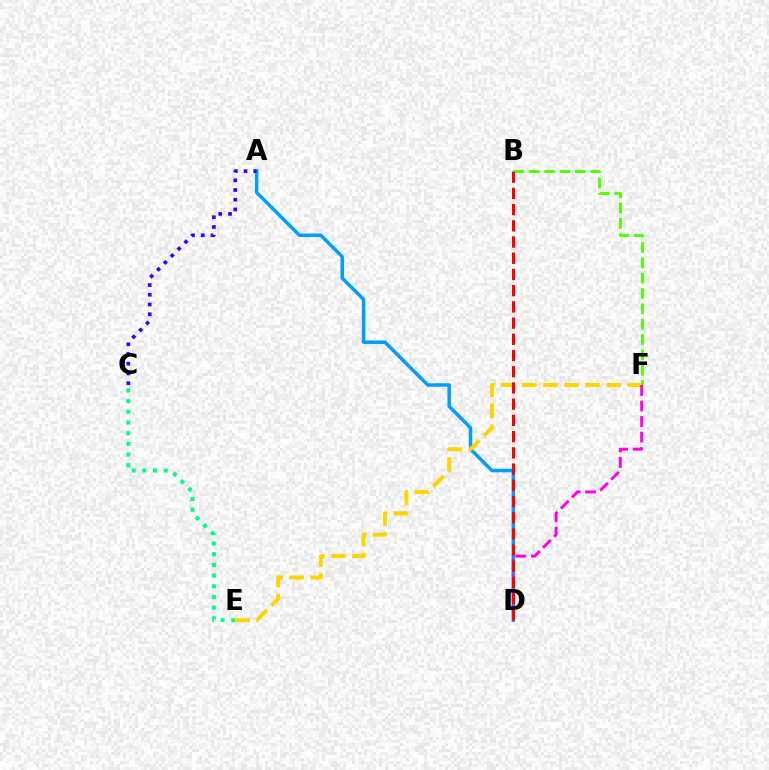{('A', 'D'): [{'color': '#009eff', 'line_style': 'solid', 'thickness': 2.52}], ('C', 'E'): [{'color': '#00ff86', 'line_style': 'dotted', 'thickness': 2.9}], ('E', 'F'): [{'color': '#ffd500', 'line_style': 'dashed', 'thickness': 2.86}], ('A', 'C'): [{'color': '#3700ff', 'line_style': 'dotted', 'thickness': 2.64}], ('B', 'F'): [{'color': '#4fff00', 'line_style': 'dashed', 'thickness': 2.09}], ('D', 'F'): [{'color': '#ff00ed', 'line_style': 'dashed', 'thickness': 2.11}], ('B', 'D'): [{'color': '#ff0000', 'line_style': 'dashed', 'thickness': 2.2}]}